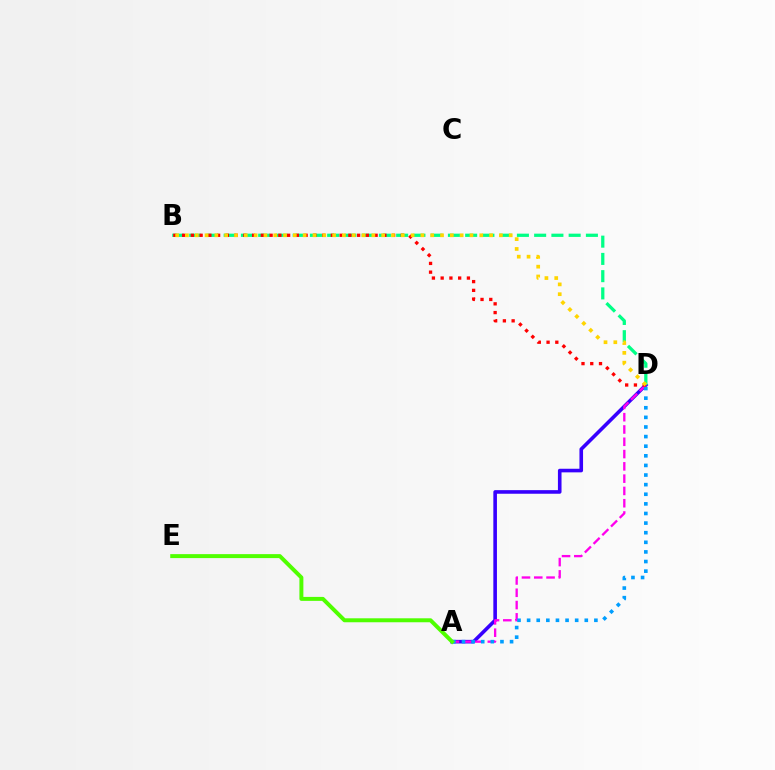{('A', 'D'): [{'color': '#3700ff', 'line_style': 'solid', 'thickness': 2.59}, {'color': '#ff00ed', 'line_style': 'dashed', 'thickness': 1.67}, {'color': '#009eff', 'line_style': 'dotted', 'thickness': 2.61}], ('B', 'D'): [{'color': '#00ff86', 'line_style': 'dashed', 'thickness': 2.34}, {'color': '#ff0000', 'line_style': 'dotted', 'thickness': 2.38}, {'color': '#ffd500', 'line_style': 'dotted', 'thickness': 2.67}], ('A', 'E'): [{'color': '#4fff00', 'line_style': 'solid', 'thickness': 2.85}]}